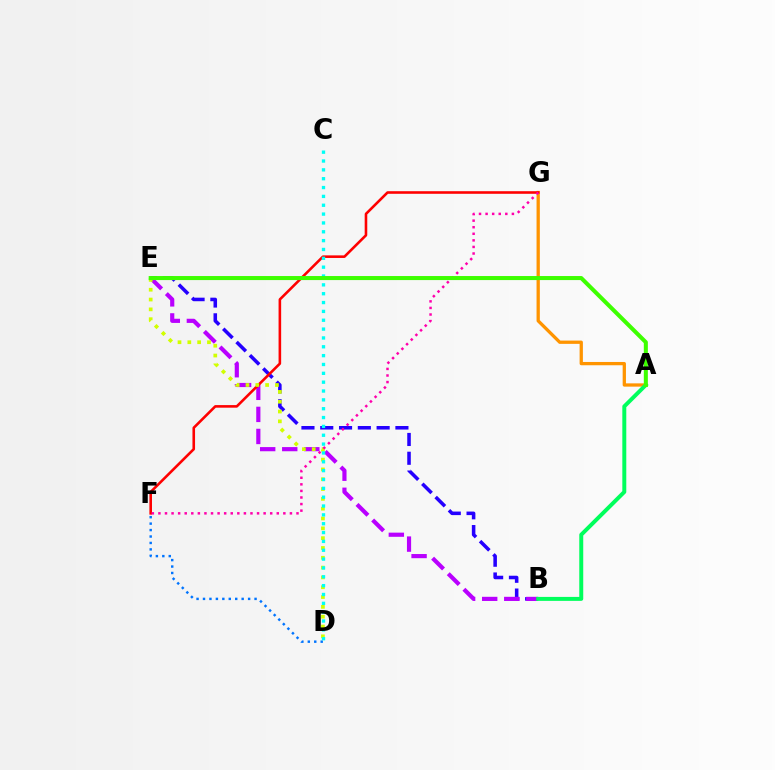{('B', 'E'): [{'color': '#2500ff', 'line_style': 'dashed', 'thickness': 2.55}, {'color': '#b900ff', 'line_style': 'dashed', 'thickness': 3.0}], ('A', 'G'): [{'color': '#ff9400', 'line_style': 'solid', 'thickness': 2.37}], ('D', 'F'): [{'color': '#0074ff', 'line_style': 'dotted', 'thickness': 1.75}], ('F', 'G'): [{'color': '#ff0000', 'line_style': 'solid', 'thickness': 1.87}, {'color': '#ff00ac', 'line_style': 'dotted', 'thickness': 1.79}], ('A', 'B'): [{'color': '#00ff5c', 'line_style': 'solid', 'thickness': 2.85}], ('D', 'E'): [{'color': '#d1ff00', 'line_style': 'dotted', 'thickness': 2.67}], ('C', 'D'): [{'color': '#00fff6', 'line_style': 'dotted', 'thickness': 2.4}], ('A', 'E'): [{'color': '#3dff00', 'line_style': 'solid', 'thickness': 2.91}]}